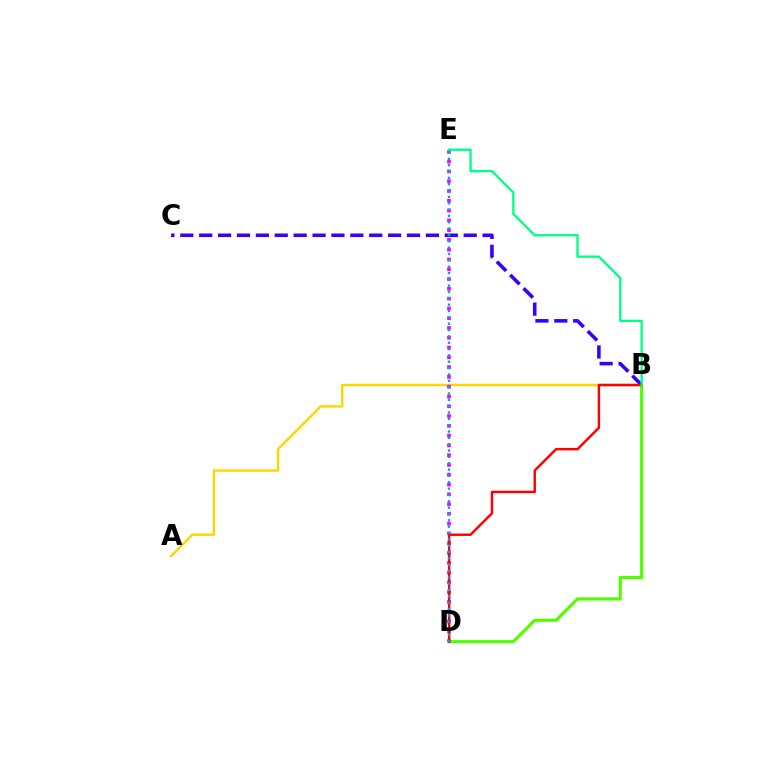{('B', 'D'): [{'color': '#4fff00', 'line_style': 'solid', 'thickness': 2.25}, {'color': '#ff0000', 'line_style': 'solid', 'thickness': 1.77}], ('A', 'B'): [{'color': '#ffd500', 'line_style': 'solid', 'thickness': 1.72}], ('B', 'C'): [{'color': '#3700ff', 'line_style': 'dashed', 'thickness': 2.57}], ('D', 'E'): [{'color': '#ff00ed', 'line_style': 'dotted', 'thickness': 2.66}, {'color': '#009eff', 'line_style': 'dotted', 'thickness': 1.72}], ('B', 'E'): [{'color': '#00ff86', 'line_style': 'solid', 'thickness': 1.67}]}